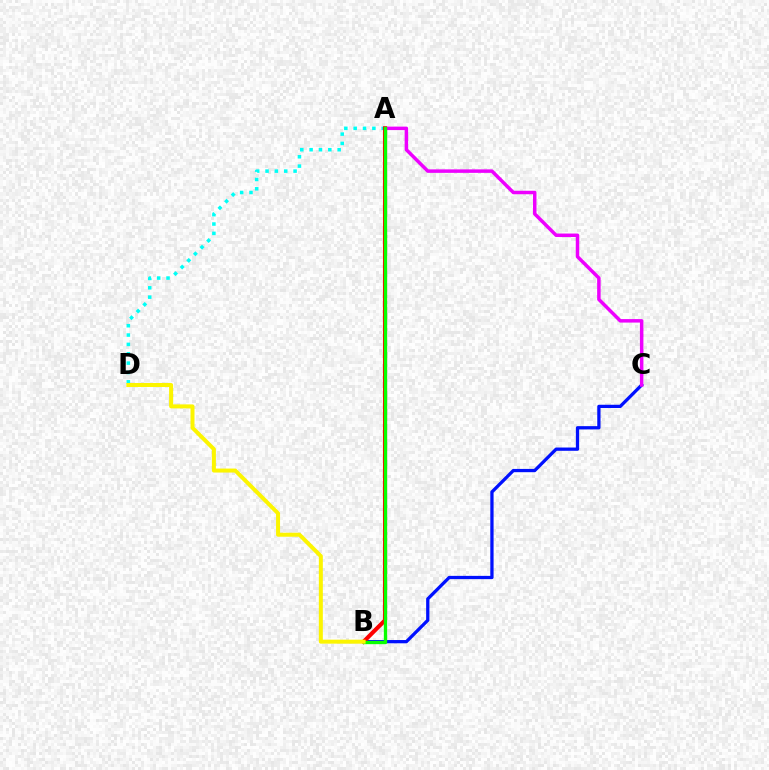{('B', 'C'): [{'color': '#0010ff', 'line_style': 'solid', 'thickness': 2.36}], ('A', 'C'): [{'color': '#ee00ff', 'line_style': 'solid', 'thickness': 2.51}], ('A', 'D'): [{'color': '#00fff6', 'line_style': 'dotted', 'thickness': 2.54}], ('A', 'B'): [{'color': '#ff0000', 'line_style': 'solid', 'thickness': 2.95}, {'color': '#08ff00', 'line_style': 'solid', 'thickness': 2.39}], ('B', 'D'): [{'color': '#fcf500', 'line_style': 'solid', 'thickness': 2.88}]}